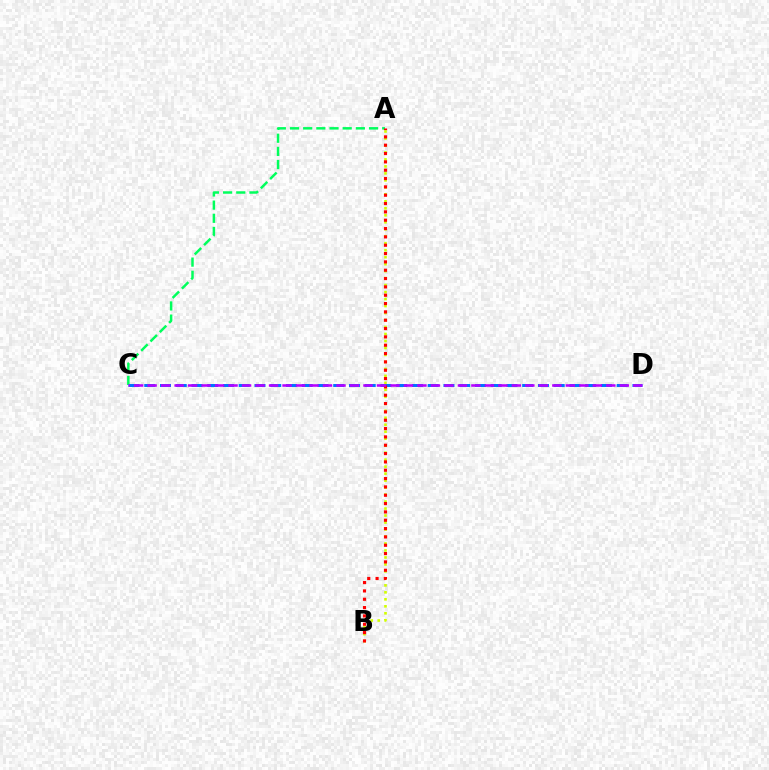{('A', 'C'): [{'color': '#00ff5c', 'line_style': 'dashed', 'thickness': 1.79}], ('A', 'B'): [{'color': '#d1ff00', 'line_style': 'dotted', 'thickness': 1.9}, {'color': '#ff0000', 'line_style': 'dotted', 'thickness': 2.26}], ('C', 'D'): [{'color': '#0074ff', 'line_style': 'dashed', 'thickness': 2.14}, {'color': '#b900ff', 'line_style': 'dashed', 'thickness': 1.83}]}